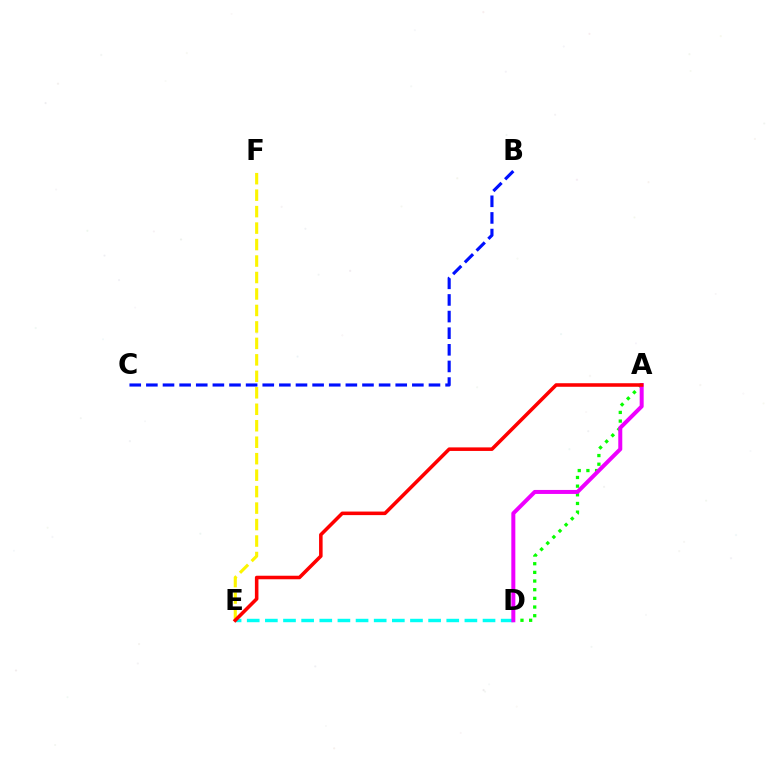{('D', 'E'): [{'color': '#00fff6', 'line_style': 'dashed', 'thickness': 2.46}], ('B', 'C'): [{'color': '#0010ff', 'line_style': 'dashed', 'thickness': 2.26}], ('A', 'D'): [{'color': '#08ff00', 'line_style': 'dotted', 'thickness': 2.35}, {'color': '#ee00ff', 'line_style': 'solid', 'thickness': 2.88}], ('E', 'F'): [{'color': '#fcf500', 'line_style': 'dashed', 'thickness': 2.24}], ('A', 'E'): [{'color': '#ff0000', 'line_style': 'solid', 'thickness': 2.55}]}